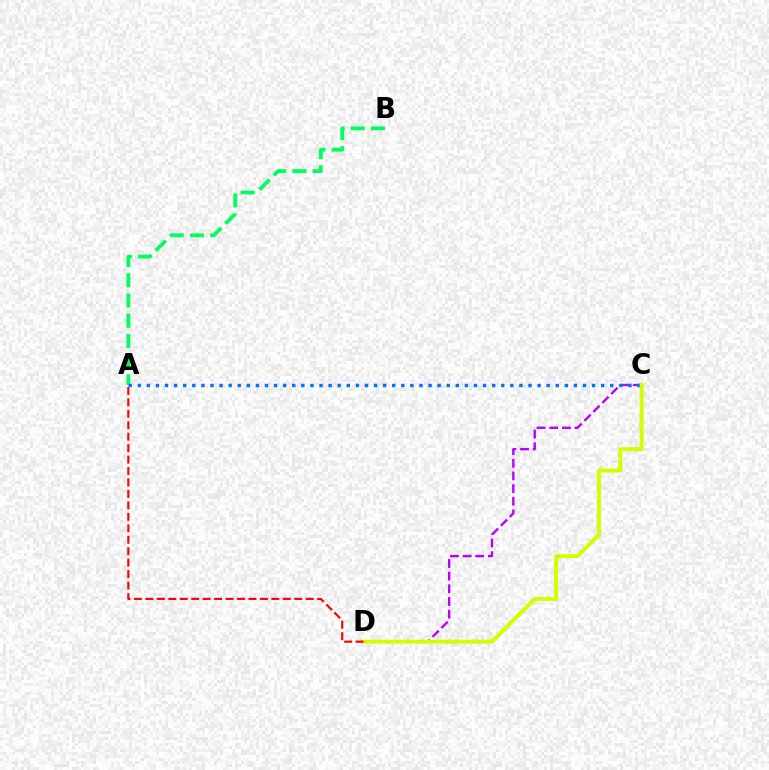{('C', 'D'): [{'color': '#b900ff', 'line_style': 'dashed', 'thickness': 1.72}, {'color': '#d1ff00', 'line_style': 'solid', 'thickness': 2.86}], ('A', 'B'): [{'color': '#00ff5c', 'line_style': 'dashed', 'thickness': 2.75}], ('A', 'C'): [{'color': '#0074ff', 'line_style': 'dotted', 'thickness': 2.47}], ('A', 'D'): [{'color': '#ff0000', 'line_style': 'dashed', 'thickness': 1.56}]}